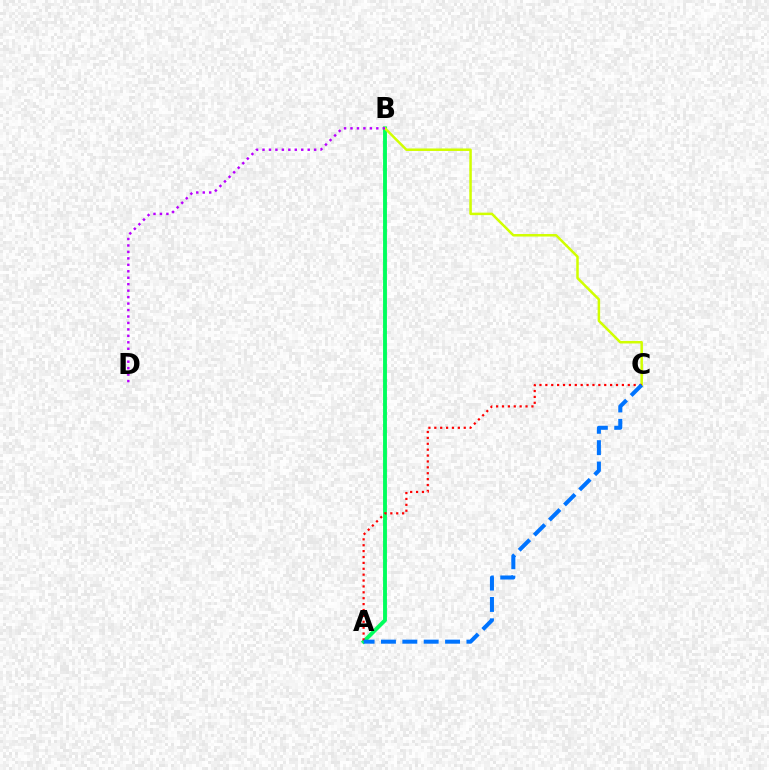{('A', 'B'): [{'color': '#00ff5c', 'line_style': 'solid', 'thickness': 2.79}], ('B', 'C'): [{'color': '#d1ff00', 'line_style': 'solid', 'thickness': 1.8}], ('B', 'D'): [{'color': '#b900ff', 'line_style': 'dotted', 'thickness': 1.75}], ('A', 'C'): [{'color': '#ff0000', 'line_style': 'dotted', 'thickness': 1.6}, {'color': '#0074ff', 'line_style': 'dashed', 'thickness': 2.9}]}